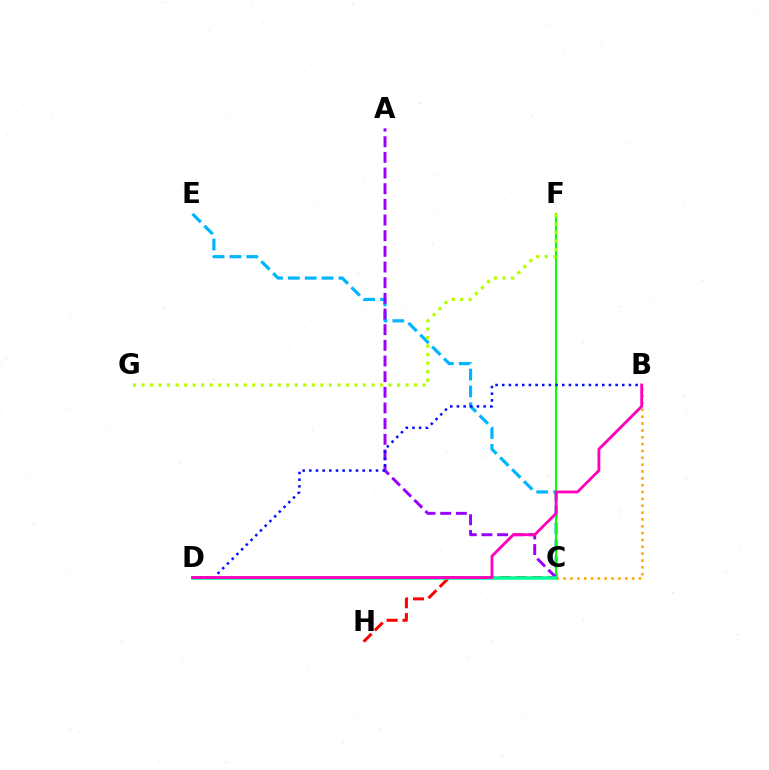{('C', 'H'): [{'color': '#ff0000', 'line_style': 'dashed', 'thickness': 2.16}], ('B', 'C'): [{'color': '#ffa500', 'line_style': 'dotted', 'thickness': 1.86}], ('C', 'E'): [{'color': '#00b5ff', 'line_style': 'dashed', 'thickness': 2.29}], ('C', 'F'): [{'color': '#08ff00', 'line_style': 'solid', 'thickness': 1.52}], ('A', 'C'): [{'color': '#9b00ff', 'line_style': 'dashed', 'thickness': 2.13}], ('C', 'D'): [{'color': '#00ff9d', 'line_style': 'solid', 'thickness': 2.57}], ('B', 'D'): [{'color': '#0010ff', 'line_style': 'dotted', 'thickness': 1.81}, {'color': '#ff00bd', 'line_style': 'solid', 'thickness': 2.03}], ('F', 'G'): [{'color': '#b3ff00', 'line_style': 'dotted', 'thickness': 2.31}]}